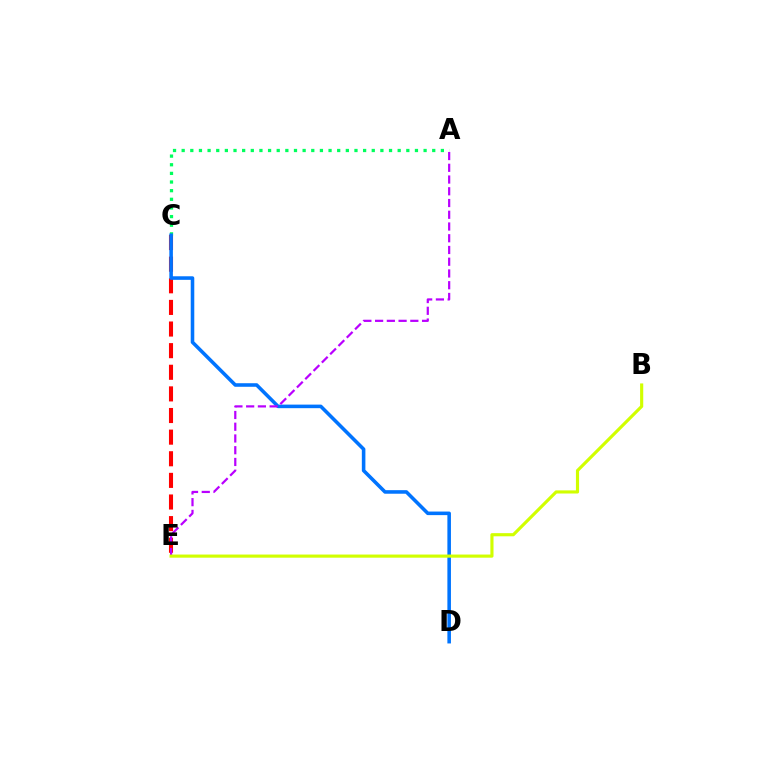{('C', 'E'): [{'color': '#ff0000', 'line_style': 'dashed', 'thickness': 2.94}], ('A', 'C'): [{'color': '#00ff5c', 'line_style': 'dotted', 'thickness': 2.35}], ('C', 'D'): [{'color': '#0074ff', 'line_style': 'solid', 'thickness': 2.57}], ('A', 'E'): [{'color': '#b900ff', 'line_style': 'dashed', 'thickness': 1.6}], ('B', 'E'): [{'color': '#d1ff00', 'line_style': 'solid', 'thickness': 2.26}]}